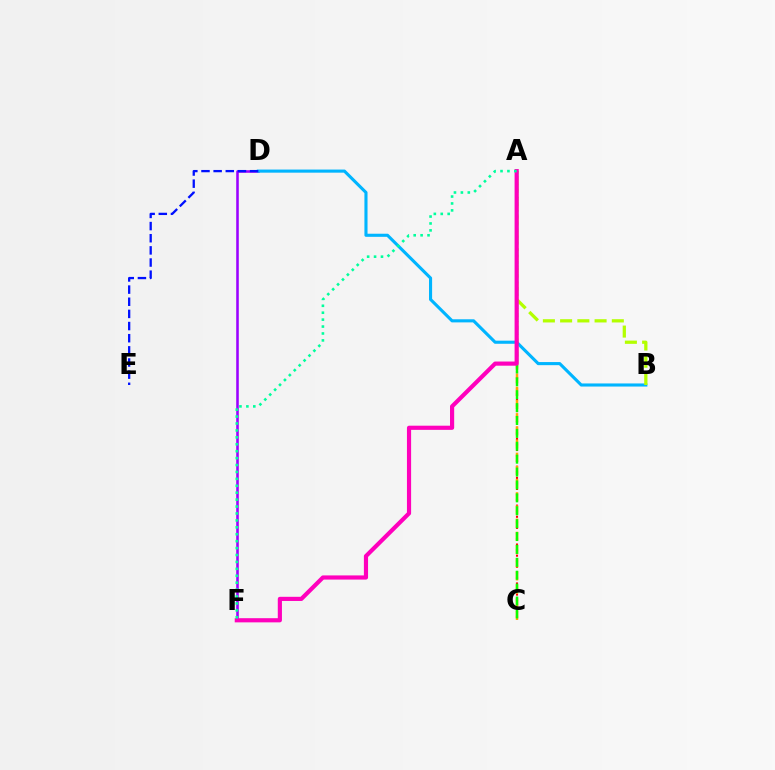{('D', 'F'): [{'color': '#9b00ff', 'line_style': 'solid', 'thickness': 1.85}], ('A', 'C'): [{'color': '#ff0000', 'line_style': 'dotted', 'thickness': 1.51}, {'color': '#ffa500', 'line_style': 'dashed', 'thickness': 1.79}, {'color': '#08ff00', 'line_style': 'dashed', 'thickness': 1.75}], ('B', 'D'): [{'color': '#00b5ff', 'line_style': 'solid', 'thickness': 2.24}], ('A', 'B'): [{'color': '#b3ff00', 'line_style': 'dashed', 'thickness': 2.34}], ('A', 'F'): [{'color': '#ff00bd', 'line_style': 'solid', 'thickness': 3.0}, {'color': '#00ff9d', 'line_style': 'dotted', 'thickness': 1.88}], ('D', 'E'): [{'color': '#0010ff', 'line_style': 'dashed', 'thickness': 1.65}]}